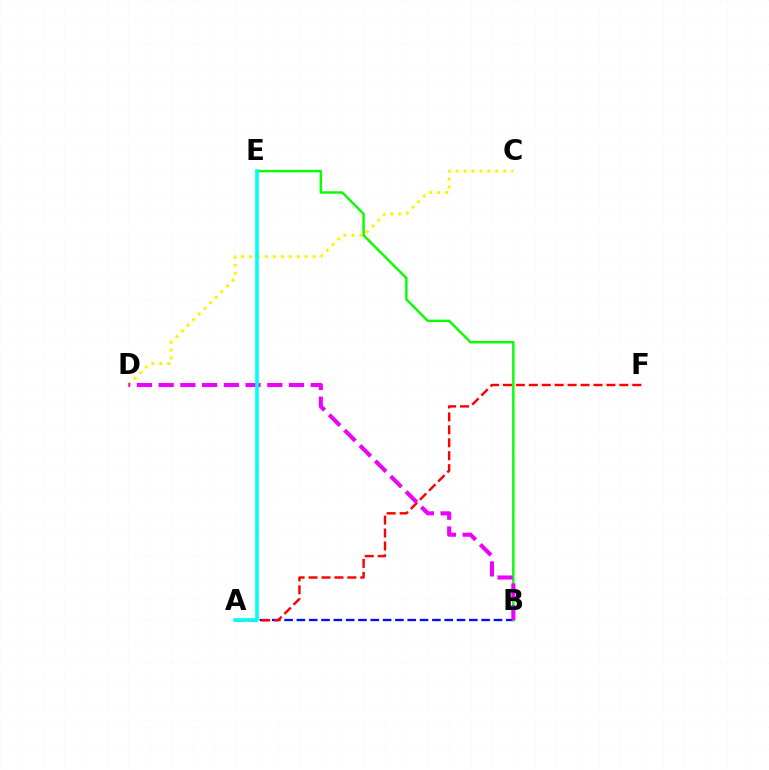{('A', 'B'): [{'color': '#0010ff', 'line_style': 'dashed', 'thickness': 1.67}], ('A', 'F'): [{'color': '#ff0000', 'line_style': 'dashed', 'thickness': 1.76}], ('B', 'E'): [{'color': '#08ff00', 'line_style': 'solid', 'thickness': 1.76}], ('C', 'D'): [{'color': '#fcf500', 'line_style': 'dotted', 'thickness': 2.16}], ('B', 'D'): [{'color': '#ee00ff', 'line_style': 'dashed', 'thickness': 2.95}], ('A', 'E'): [{'color': '#00fff6', 'line_style': 'solid', 'thickness': 2.61}]}